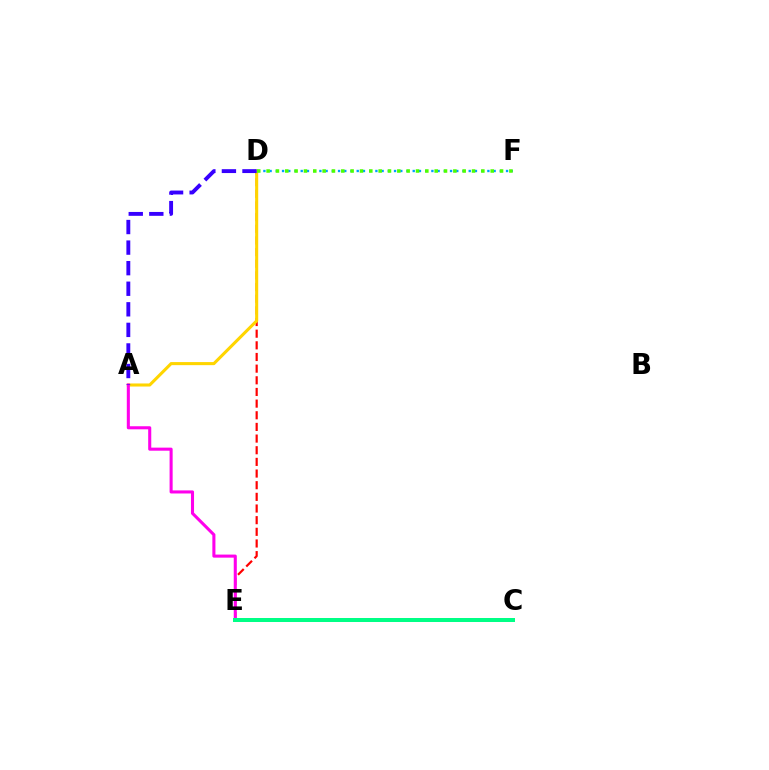{('D', 'E'): [{'color': '#ff0000', 'line_style': 'dashed', 'thickness': 1.58}], ('A', 'D'): [{'color': '#ffd500', 'line_style': 'solid', 'thickness': 2.21}, {'color': '#3700ff', 'line_style': 'dashed', 'thickness': 2.79}], ('A', 'E'): [{'color': '#ff00ed', 'line_style': 'solid', 'thickness': 2.21}], ('D', 'F'): [{'color': '#009eff', 'line_style': 'dotted', 'thickness': 1.69}, {'color': '#4fff00', 'line_style': 'dotted', 'thickness': 2.54}], ('C', 'E'): [{'color': '#00ff86', 'line_style': 'solid', 'thickness': 2.87}]}